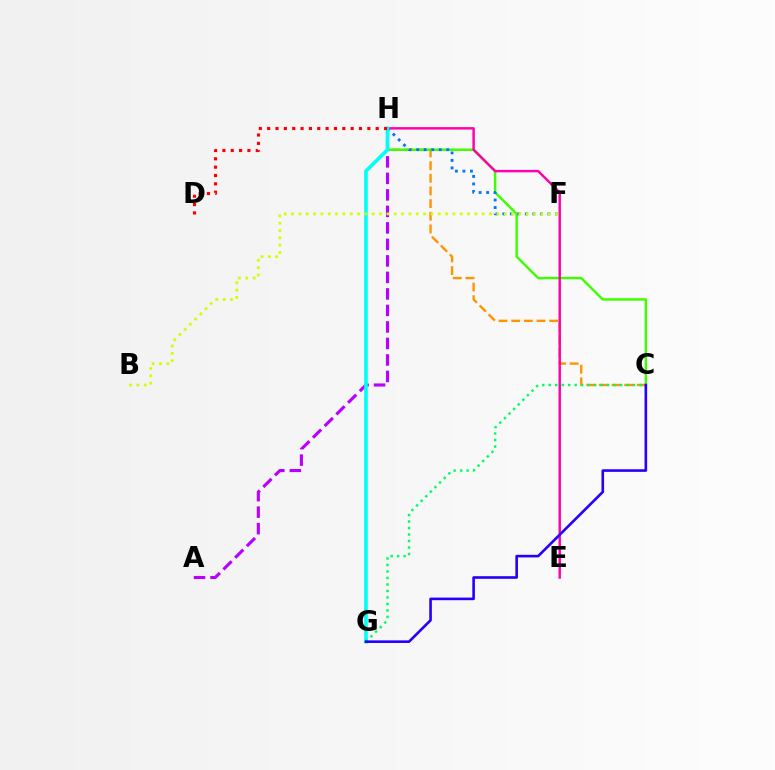{('C', 'H'): [{'color': '#ff9400', 'line_style': 'dashed', 'thickness': 1.72}, {'color': '#3dff00', 'line_style': 'solid', 'thickness': 1.76}], ('A', 'H'): [{'color': '#b900ff', 'line_style': 'dashed', 'thickness': 2.24}], ('E', 'H'): [{'color': '#ff00ac', 'line_style': 'solid', 'thickness': 1.76}], ('F', 'H'): [{'color': '#0074ff', 'line_style': 'dotted', 'thickness': 2.04}], ('G', 'H'): [{'color': '#00fff6', 'line_style': 'solid', 'thickness': 2.62}], ('D', 'H'): [{'color': '#ff0000', 'line_style': 'dotted', 'thickness': 2.27}], ('C', 'G'): [{'color': '#00ff5c', 'line_style': 'dotted', 'thickness': 1.76}, {'color': '#2500ff', 'line_style': 'solid', 'thickness': 1.88}], ('B', 'F'): [{'color': '#d1ff00', 'line_style': 'dotted', 'thickness': 1.99}]}